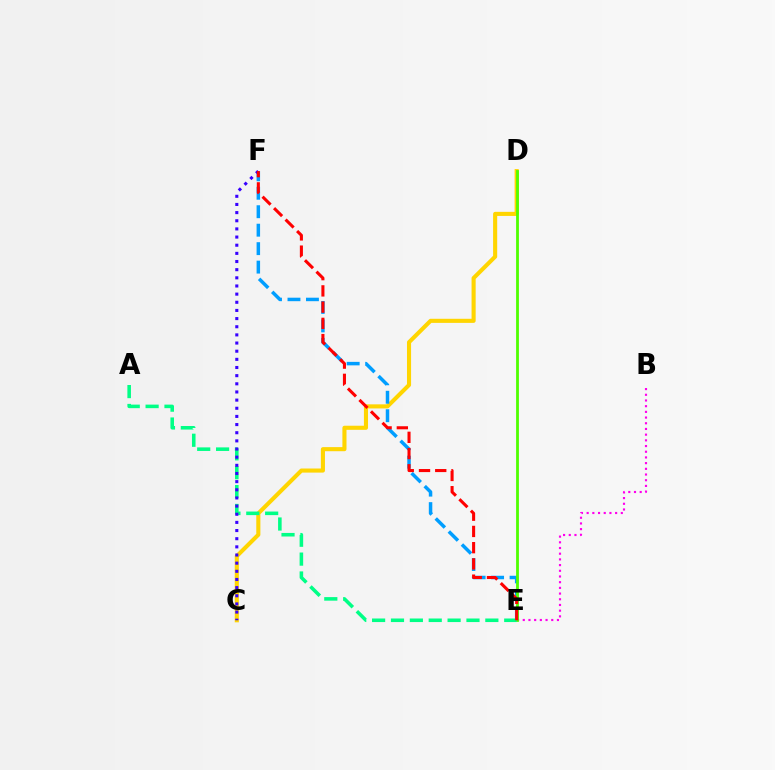{('C', 'D'): [{'color': '#ffd500', 'line_style': 'solid', 'thickness': 2.95}], ('B', 'E'): [{'color': '#ff00ed', 'line_style': 'dotted', 'thickness': 1.55}], ('E', 'F'): [{'color': '#009eff', 'line_style': 'dashed', 'thickness': 2.51}, {'color': '#ff0000', 'line_style': 'dashed', 'thickness': 2.21}], ('D', 'E'): [{'color': '#4fff00', 'line_style': 'solid', 'thickness': 2.01}], ('A', 'E'): [{'color': '#00ff86', 'line_style': 'dashed', 'thickness': 2.56}], ('C', 'F'): [{'color': '#3700ff', 'line_style': 'dotted', 'thickness': 2.21}]}